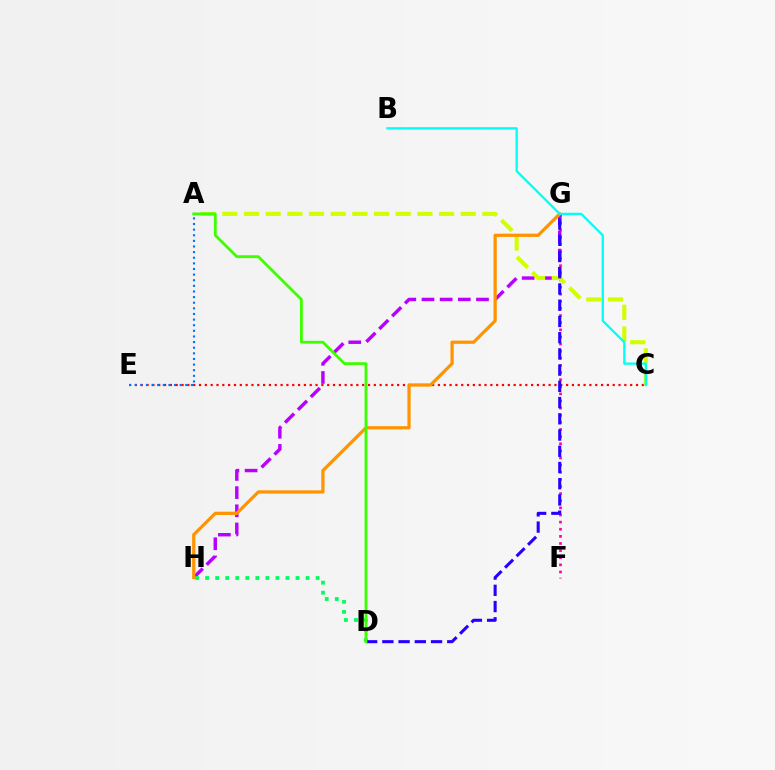{('F', 'G'): [{'color': '#ff00ac', 'line_style': 'dotted', 'thickness': 1.94}], ('C', 'E'): [{'color': '#ff0000', 'line_style': 'dotted', 'thickness': 1.58}], ('G', 'H'): [{'color': '#b900ff', 'line_style': 'dashed', 'thickness': 2.47}, {'color': '#ff9400', 'line_style': 'solid', 'thickness': 2.33}], ('A', 'C'): [{'color': '#d1ff00', 'line_style': 'dashed', 'thickness': 2.94}], ('D', 'H'): [{'color': '#00ff5c', 'line_style': 'dotted', 'thickness': 2.73}], ('D', 'G'): [{'color': '#2500ff', 'line_style': 'dashed', 'thickness': 2.2}], ('A', 'E'): [{'color': '#0074ff', 'line_style': 'dotted', 'thickness': 1.53}], ('B', 'C'): [{'color': '#00fff6', 'line_style': 'solid', 'thickness': 1.66}], ('A', 'D'): [{'color': '#3dff00', 'line_style': 'solid', 'thickness': 2.02}]}